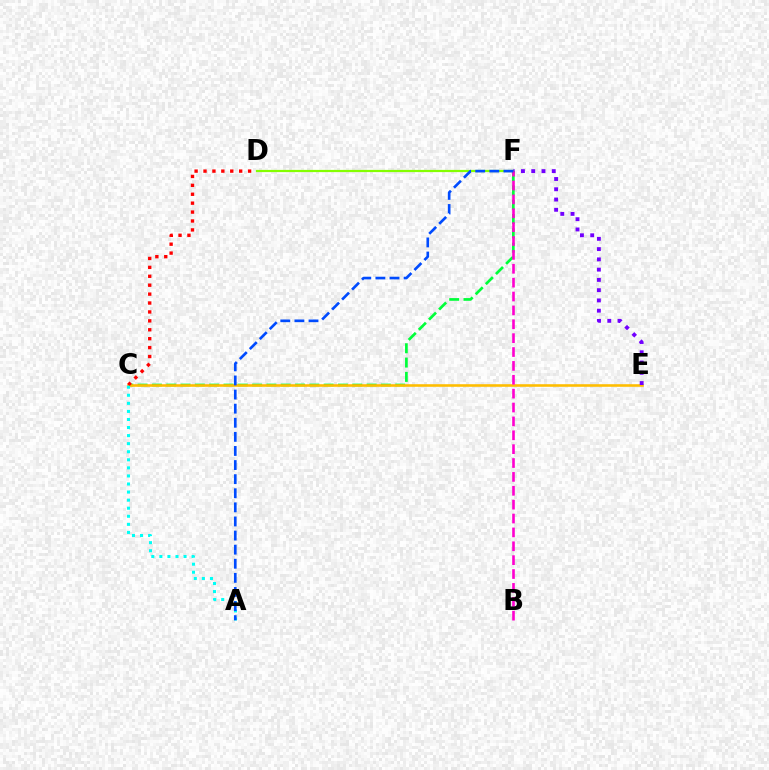{('C', 'F'): [{'color': '#00ff39', 'line_style': 'dashed', 'thickness': 1.94}], ('C', 'E'): [{'color': '#ffbd00', 'line_style': 'solid', 'thickness': 1.86}], ('D', 'F'): [{'color': '#84ff00', 'line_style': 'solid', 'thickness': 1.59}], ('C', 'D'): [{'color': '#ff0000', 'line_style': 'dotted', 'thickness': 2.42}], ('E', 'F'): [{'color': '#7200ff', 'line_style': 'dotted', 'thickness': 2.79}], ('A', 'C'): [{'color': '#00fff6', 'line_style': 'dotted', 'thickness': 2.19}], ('B', 'F'): [{'color': '#ff00cf', 'line_style': 'dashed', 'thickness': 1.88}], ('A', 'F'): [{'color': '#004bff', 'line_style': 'dashed', 'thickness': 1.92}]}